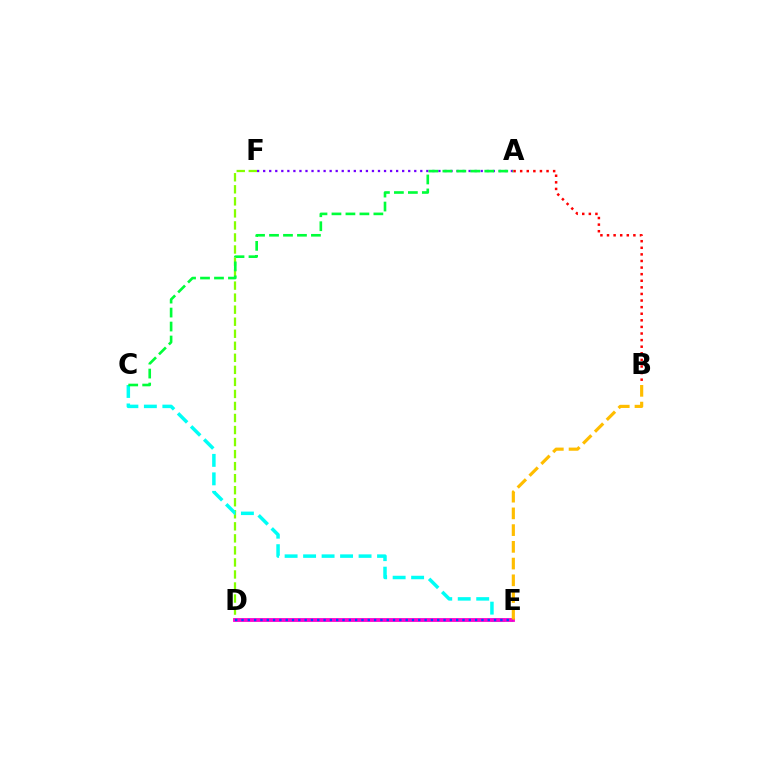{('A', 'F'): [{'color': '#7200ff', 'line_style': 'dotted', 'thickness': 1.64}], ('D', 'F'): [{'color': '#84ff00', 'line_style': 'dashed', 'thickness': 1.64}], ('C', 'E'): [{'color': '#00fff6', 'line_style': 'dashed', 'thickness': 2.51}], ('D', 'E'): [{'color': '#ff00cf', 'line_style': 'solid', 'thickness': 2.75}, {'color': '#004bff', 'line_style': 'dotted', 'thickness': 1.72}], ('B', 'E'): [{'color': '#ffbd00', 'line_style': 'dashed', 'thickness': 2.27}], ('A', 'C'): [{'color': '#00ff39', 'line_style': 'dashed', 'thickness': 1.9}], ('A', 'B'): [{'color': '#ff0000', 'line_style': 'dotted', 'thickness': 1.79}]}